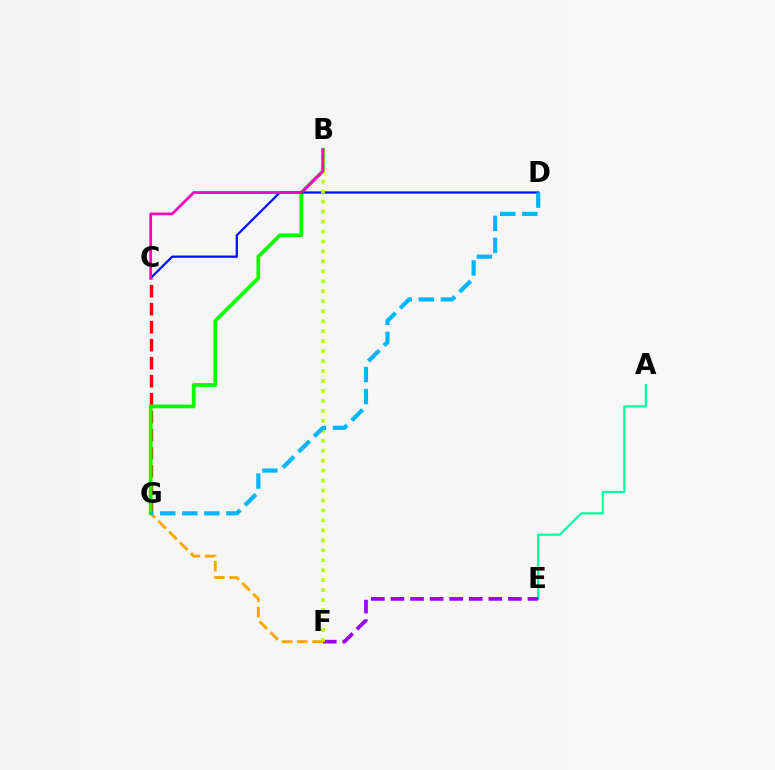{('C', 'G'): [{'color': '#ff0000', 'line_style': 'dashed', 'thickness': 2.45}], ('B', 'G'): [{'color': '#08ff00', 'line_style': 'solid', 'thickness': 2.7}], ('C', 'D'): [{'color': '#0010ff', 'line_style': 'solid', 'thickness': 1.63}], ('A', 'E'): [{'color': '#00ff9d', 'line_style': 'solid', 'thickness': 1.56}], ('E', 'F'): [{'color': '#9b00ff', 'line_style': 'dashed', 'thickness': 2.66}], ('B', 'F'): [{'color': '#b3ff00', 'line_style': 'dotted', 'thickness': 2.71}], ('B', 'C'): [{'color': '#ff00bd', 'line_style': 'solid', 'thickness': 1.96}], ('F', 'G'): [{'color': '#ffa500', 'line_style': 'dashed', 'thickness': 2.07}], ('D', 'G'): [{'color': '#00b5ff', 'line_style': 'dashed', 'thickness': 3.0}]}